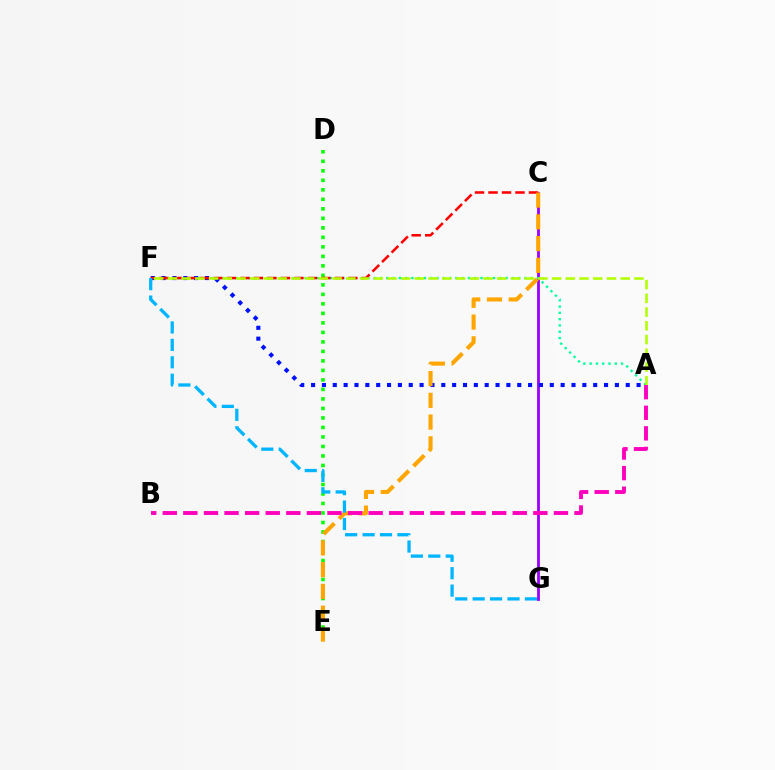{('C', 'G'): [{'color': '#9b00ff', 'line_style': 'solid', 'thickness': 2.02}], ('D', 'E'): [{'color': '#08ff00', 'line_style': 'dotted', 'thickness': 2.58}], ('A', 'F'): [{'color': '#00ff9d', 'line_style': 'dotted', 'thickness': 1.71}, {'color': '#0010ff', 'line_style': 'dotted', 'thickness': 2.95}, {'color': '#b3ff00', 'line_style': 'dashed', 'thickness': 1.86}], ('C', 'F'): [{'color': '#ff0000', 'line_style': 'dashed', 'thickness': 1.83}], ('C', 'E'): [{'color': '#ffa500', 'line_style': 'dashed', 'thickness': 2.95}], ('F', 'G'): [{'color': '#00b5ff', 'line_style': 'dashed', 'thickness': 2.37}], ('A', 'B'): [{'color': '#ff00bd', 'line_style': 'dashed', 'thickness': 2.8}]}